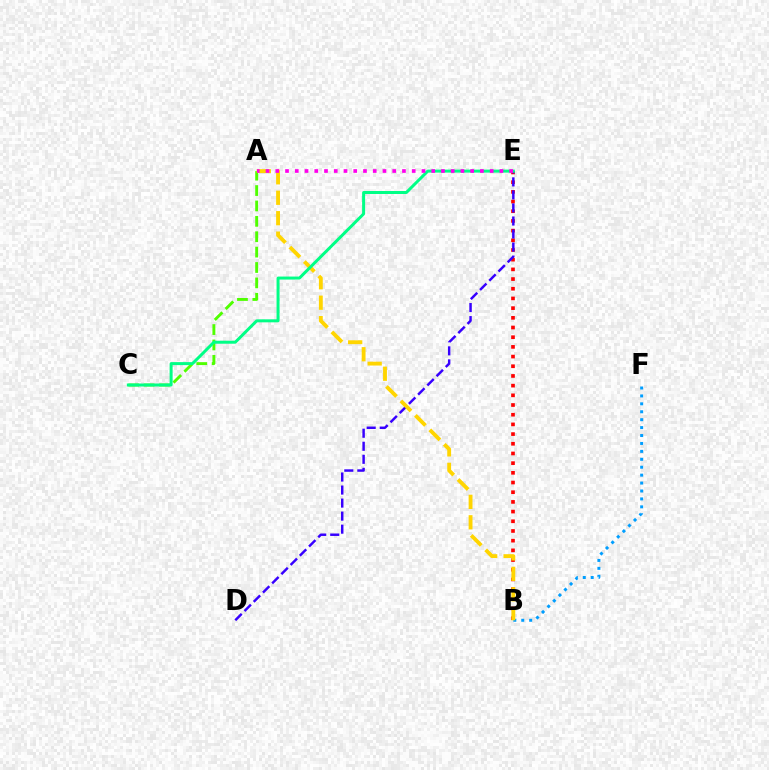{('B', 'F'): [{'color': '#009eff', 'line_style': 'dotted', 'thickness': 2.15}], ('A', 'C'): [{'color': '#4fff00', 'line_style': 'dashed', 'thickness': 2.09}], ('B', 'E'): [{'color': '#ff0000', 'line_style': 'dotted', 'thickness': 2.63}], ('D', 'E'): [{'color': '#3700ff', 'line_style': 'dashed', 'thickness': 1.77}], ('A', 'B'): [{'color': '#ffd500', 'line_style': 'dashed', 'thickness': 2.78}], ('C', 'E'): [{'color': '#00ff86', 'line_style': 'solid', 'thickness': 2.15}], ('A', 'E'): [{'color': '#ff00ed', 'line_style': 'dotted', 'thickness': 2.65}]}